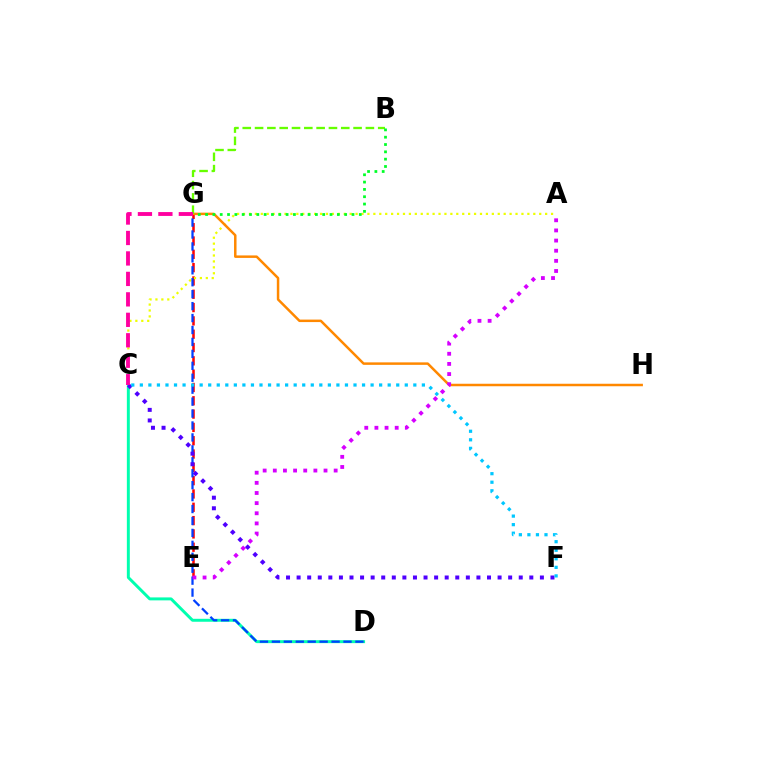{('C', 'D'): [{'color': '#00ffaf', 'line_style': 'solid', 'thickness': 2.13}], ('E', 'G'): [{'color': '#ff0000', 'line_style': 'dashed', 'thickness': 1.81}], ('A', 'C'): [{'color': '#eeff00', 'line_style': 'dotted', 'thickness': 1.61}], ('D', 'G'): [{'color': '#003fff', 'line_style': 'dashed', 'thickness': 1.62}], ('G', 'H'): [{'color': '#ff8800', 'line_style': 'solid', 'thickness': 1.79}], ('B', 'G'): [{'color': '#66ff00', 'line_style': 'dashed', 'thickness': 1.67}, {'color': '#00ff27', 'line_style': 'dotted', 'thickness': 1.99}], ('C', 'F'): [{'color': '#4f00ff', 'line_style': 'dotted', 'thickness': 2.87}, {'color': '#00c7ff', 'line_style': 'dotted', 'thickness': 2.32}], ('C', 'G'): [{'color': '#ff00a0', 'line_style': 'dashed', 'thickness': 2.78}], ('A', 'E'): [{'color': '#d600ff', 'line_style': 'dotted', 'thickness': 2.76}]}